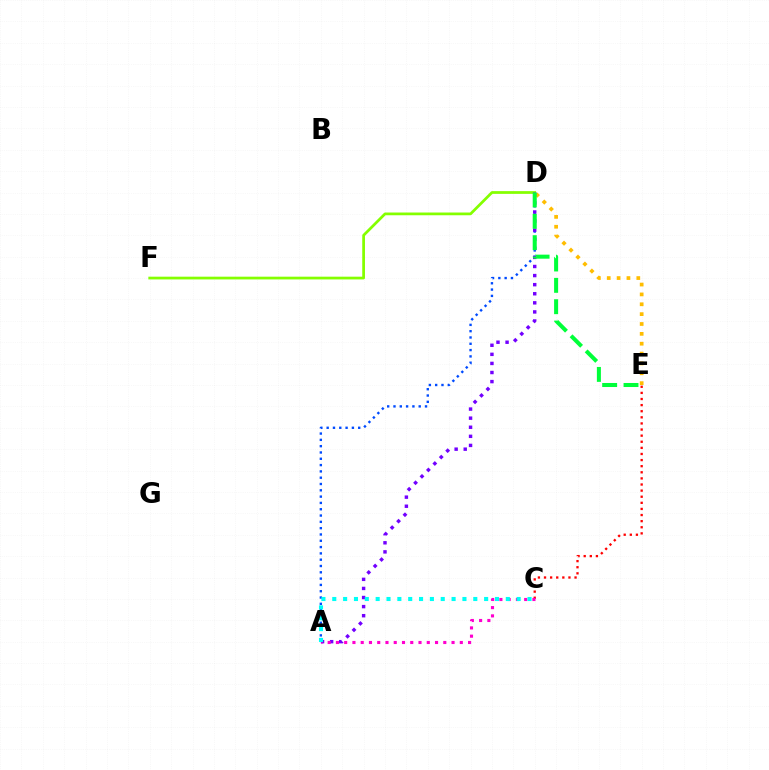{('C', 'E'): [{'color': '#ff0000', 'line_style': 'dotted', 'thickness': 1.66}], ('A', 'D'): [{'color': '#004bff', 'line_style': 'dotted', 'thickness': 1.71}, {'color': '#7200ff', 'line_style': 'dotted', 'thickness': 2.47}], ('D', 'F'): [{'color': '#84ff00', 'line_style': 'solid', 'thickness': 1.97}], ('A', 'C'): [{'color': '#ff00cf', 'line_style': 'dotted', 'thickness': 2.24}, {'color': '#00fff6', 'line_style': 'dotted', 'thickness': 2.95}], ('D', 'E'): [{'color': '#ffbd00', 'line_style': 'dotted', 'thickness': 2.68}, {'color': '#00ff39', 'line_style': 'dashed', 'thickness': 2.9}]}